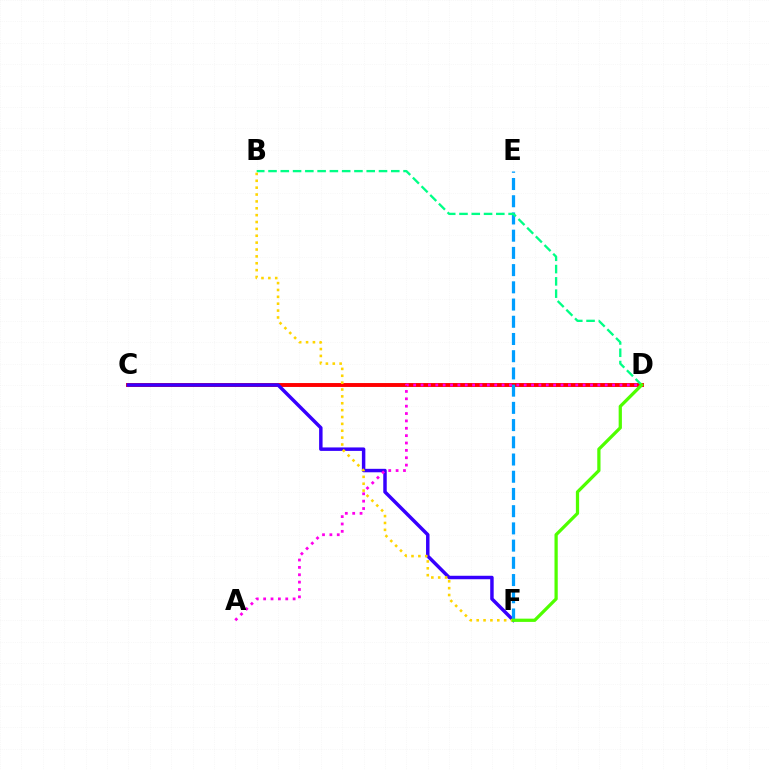{('C', 'D'): [{'color': '#ff0000', 'line_style': 'solid', 'thickness': 2.81}], ('C', 'F'): [{'color': '#3700ff', 'line_style': 'solid', 'thickness': 2.5}], ('E', 'F'): [{'color': '#009eff', 'line_style': 'dashed', 'thickness': 2.34}], ('B', 'D'): [{'color': '#00ff86', 'line_style': 'dashed', 'thickness': 1.67}], ('B', 'F'): [{'color': '#ffd500', 'line_style': 'dotted', 'thickness': 1.87}], ('D', 'F'): [{'color': '#4fff00', 'line_style': 'solid', 'thickness': 2.34}], ('A', 'D'): [{'color': '#ff00ed', 'line_style': 'dotted', 'thickness': 2.0}]}